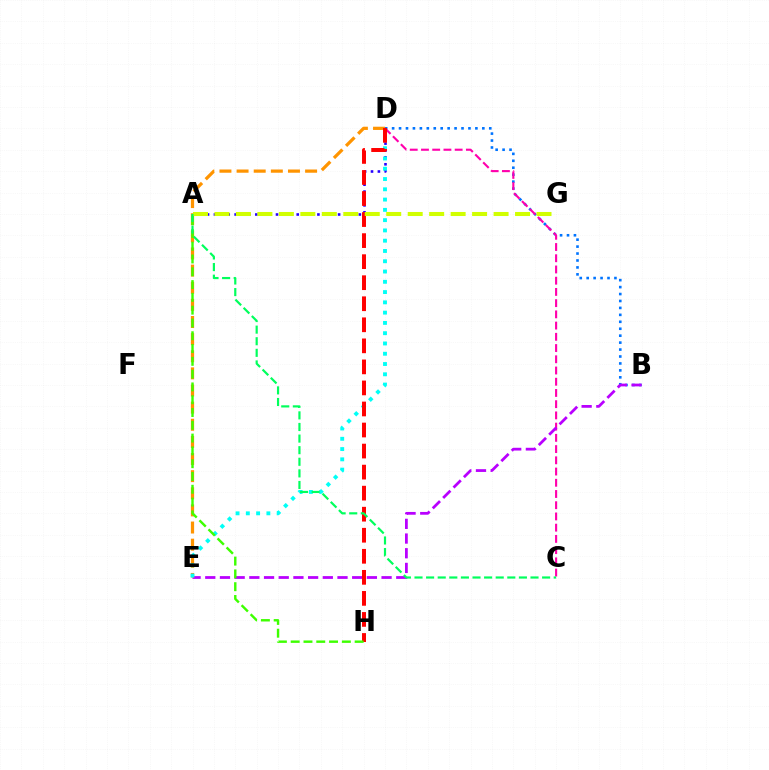{('B', 'D'): [{'color': '#0074ff', 'line_style': 'dotted', 'thickness': 1.89}], ('C', 'D'): [{'color': '#ff00ac', 'line_style': 'dashed', 'thickness': 1.53}], ('B', 'E'): [{'color': '#b900ff', 'line_style': 'dashed', 'thickness': 2.0}], ('A', 'D'): [{'color': '#2500ff', 'line_style': 'dotted', 'thickness': 1.87}], ('D', 'E'): [{'color': '#ff9400', 'line_style': 'dashed', 'thickness': 2.33}, {'color': '#00fff6', 'line_style': 'dotted', 'thickness': 2.79}], ('D', 'H'): [{'color': '#ff0000', 'line_style': 'dashed', 'thickness': 2.86}], ('A', 'G'): [{'color': '#d1ff00', 'line_style': 'dashed', 'thickness': 2.92}], ('A', 'H'): [{'color': '#3dff00', 'line_style': 'dashed', 'thickness': 1.74}], ('A', 'C'): [{'color': '#00ff5c', 'line_style': 'dashed', 'thickness': 1.58}]}